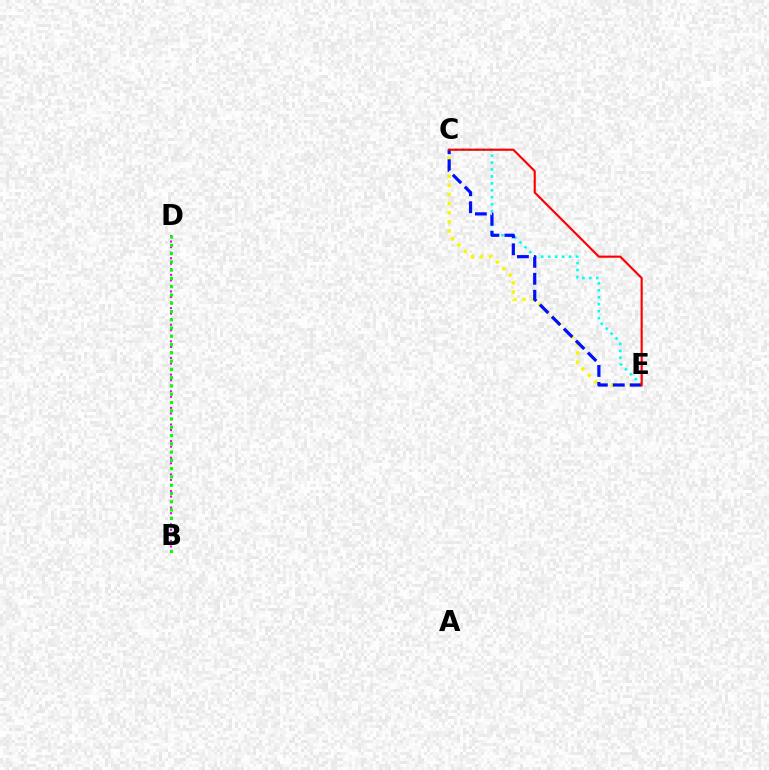{('C', 'E'): [{'color': '#00fff6', 'line_style': 'dotted', 'thickness': 1.89}, {'color': '#fcf500', 'line_style': 'dotted', 'thickness': 2.47}, {'color': '#0010ff', 'line_style': 'dashed', 'thickness': 2.3}, {'color': '#ff0000', 'line_style': 'solid', 'thickness': 1.54}], ('B', 'D'): [{'color': '#ee00ff', 'line_style': 'dotted', 'thickness': 1.51}, {'color': '#08ff00', 'line_style': 'dotted', 'thickness': 2.25}]}